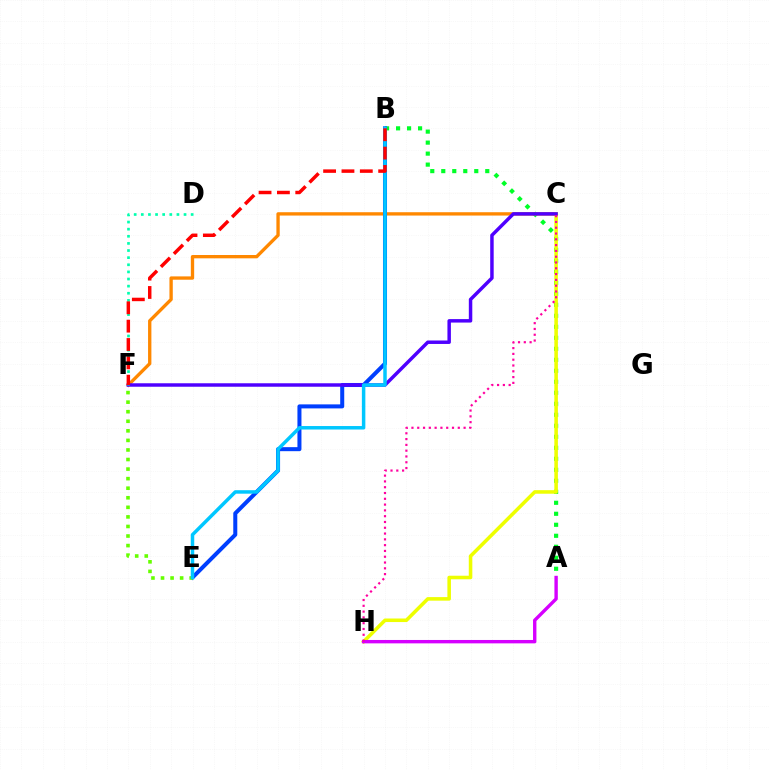{('A', 'B'): [{'color': '#00ff27', 'line_style': 'dotted', 'thickness': 2.99}], ('C', 'F'): [{'color': '#ff8800', 'line_style': 'solid', 'thickness': 2.4}, {'color': '#4f00ff', 'line_style': 'solid', 'thickness': 2.5}], ('C', 'H'): [{'color': '#eeff00', 'line_style': 'solid', 'thickness': 2.56}, {'color': '#ff00a0', 'line_style': 'dotted', 'thickness': 1.57}], ('A', 'H'): [{'color': '#d600ff', 'line_style': 'solid', 'thickness': 2.44}], ('B', 'E'): [{'color': '#003fff', 'line_style': 'solid', 'thickness': 2.89}, {'color': '#00c7ff', 'line_style': 'solid', 'thickness': 2.51}], ('D', 'F'): [{'color': '#00ffaf', 'line_style': 'dotted', 'thickness': 1.93}], ('E', 'F'): [{'color': '#66ff00', 'line_style': 'dotted', 'thickness': 2.6}], ('B', 'F'): [{'color': '#ff0000', 'line_style': 'dashed', 'thickness': 2.49}]}